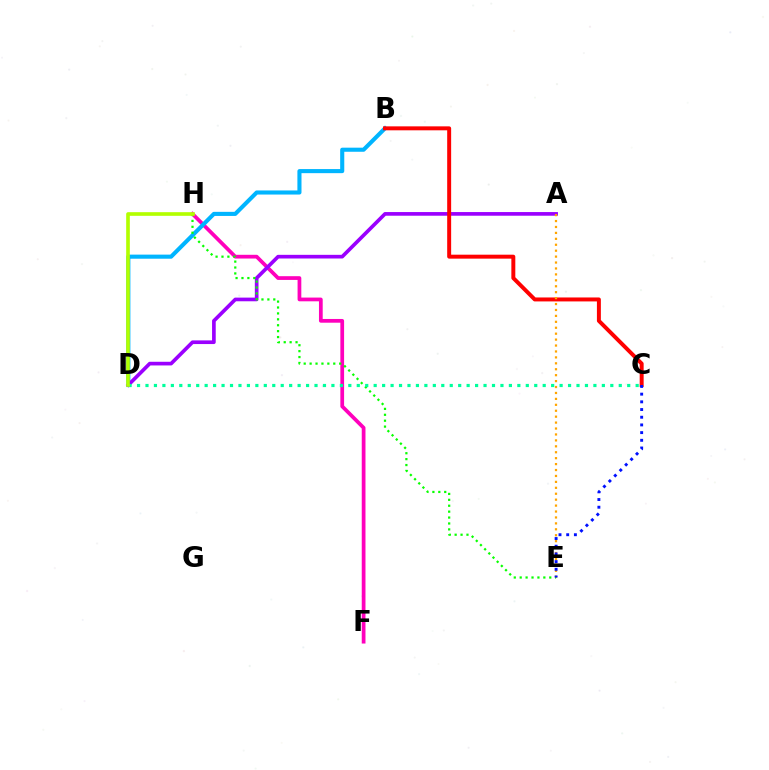{('F', 'H'): [{'color': '#ff00bd', 'line_style': 'solid', 'thickness': 2.69}], ('B', 'D'): [{'color': '#00b5ff', 'line_style': 'solid', 'thickness': 2.95}], ('A', 'D'): [{'color': '#9b00ff', 'line_style': 'solid', 'thickness': 2.64}], ('B', 'C'): [{'color': '#ff0000', 'line_style': 'solid', 'thickness': 2.85}], ('A', 'E'): [{'color': '#ffa500', 'line_style': 'dotted', 'thickness': 1.61}], ('E', 'H'): [{'color': '#08ff00', 'line_style': 'dotted', 'thickness': 1.61}], ('C', 'D'): [{'color': '#00ff9d', 'line_style': 'dotted', 'thickness': 2.3}], ('C', 'E'): [{'color': '#0010ff', 'line_style': 'dotted', 'thickness': 2.09}], ('D', 'H'): [{'color': '#b3ff00', 'line_style': 'solid', 'thickness': 2.63}]}